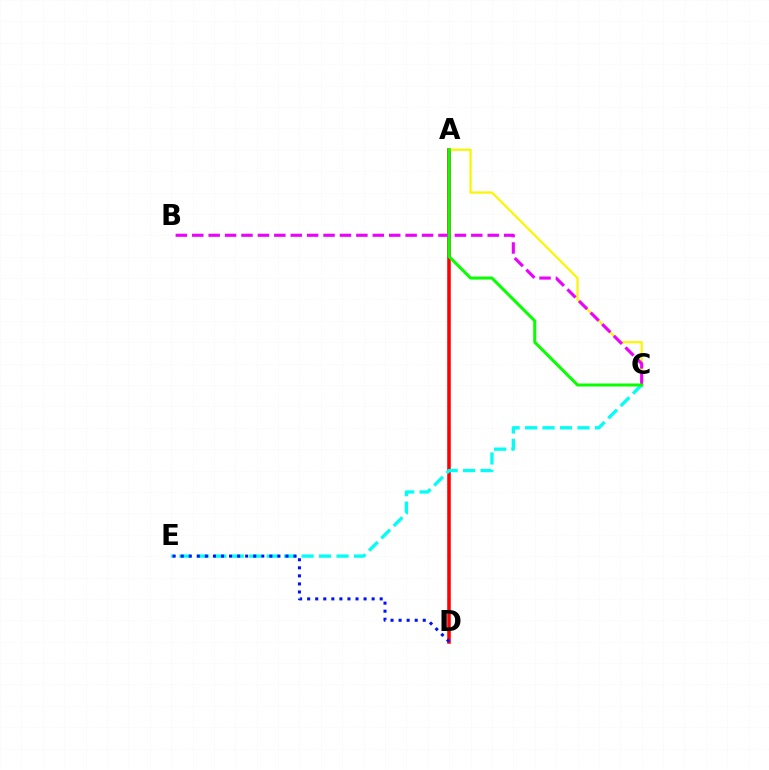{('A', 'D'): [{'color': '#ff0000', 'line_style': 'solid', 'thickness': 2.55}], ('C', 'E'): [{'color': '#00fff6', 'line_style': 'dashed', 'thickness': 2.37}], ('D', 'E'): [{'color': '#0010ff', 'line_style': 'dotted', 'thickness': 2.19}], ('A', 'C'): [{'color': '#fcf500', 'line_style': 'solid', 'thickness': 1.59}, {'color': '#08ff00', 'line_style': 'solid', 'thickness': 2.17}], ('B', 'C'): [{'color': '#ee00ff', 'line_style': 'dashed', 'thickness': 2.23}]}